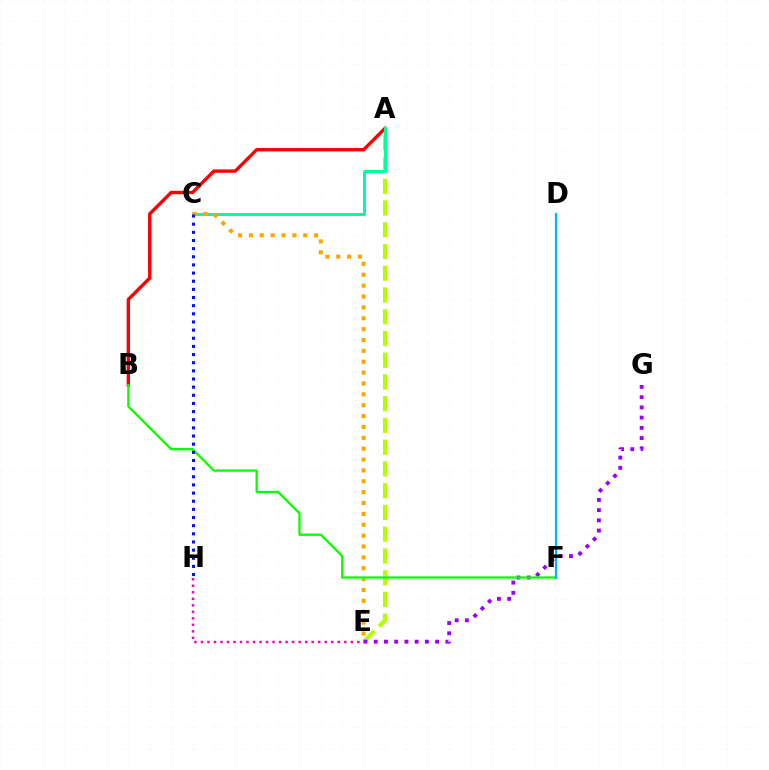{('A', 'E'): [{'color': '#b3ff00', 'line_style': 'dashed', 'thickness': 2.95}], ('A', 'B'): [{'color': '#ff0000', 'line_style': 'solid', 'thickness': 2.43}], ('A', 'C'): [{'color': '#00ff9d', 'line_style': 'solid', 'thickness': 2.15}], ('E', 'G'): [{'color': '#9b00ff', 'line_style': 'dotted', 'thickness': 2.78}], ('C', 'E'): [{'color': '#ffa500', 'line_style': 'dotted', 'thickness': 2.95}], ('E', 'H'): [{'color': '#ff00bd', 'line_style': 'dotted', 'thickness': 1.77}], ('B', 'F'): [{'color': '#08ff00', 'line_style': 'solid', 'thickness': 1.64}], ('C', 'H'): [{'color': '#0010ff', 'line_style': 'dotted', 'thickness': 2.21}], ('D', 'F'): [{'color': '#00b5ff', 'line_style': 'solid', 'thickness': 1.58}]}